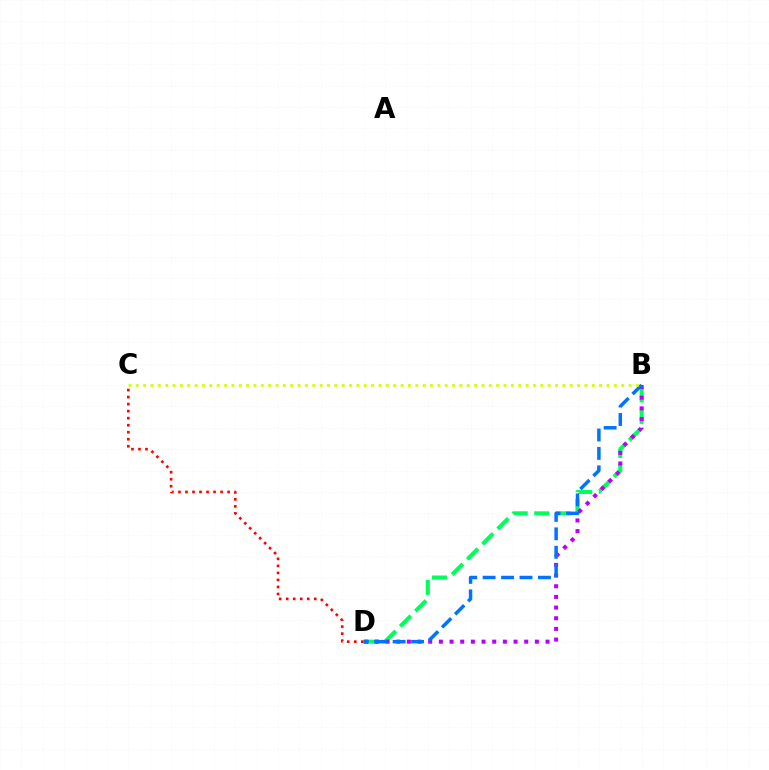{('B', 'D'): [{'color': '#00ff5c', 'line_style': 'dashed', 'thickness': 2.92}, {'color': '#b900ff', 'line_style': 'dotted', 'thickness': 2.9}, {'color': '#0074ff', 'line_style': 'dashed', 'thickness': 2.51}], ('C', 'D'): [{'color': '#ff0000', 'line_style': 'dotted', 'thickness': 1.91}], ('B', 'C'): [{'color': '#d1ff00', 'line_style': 'dotted', 'thickness': 2.0}]}